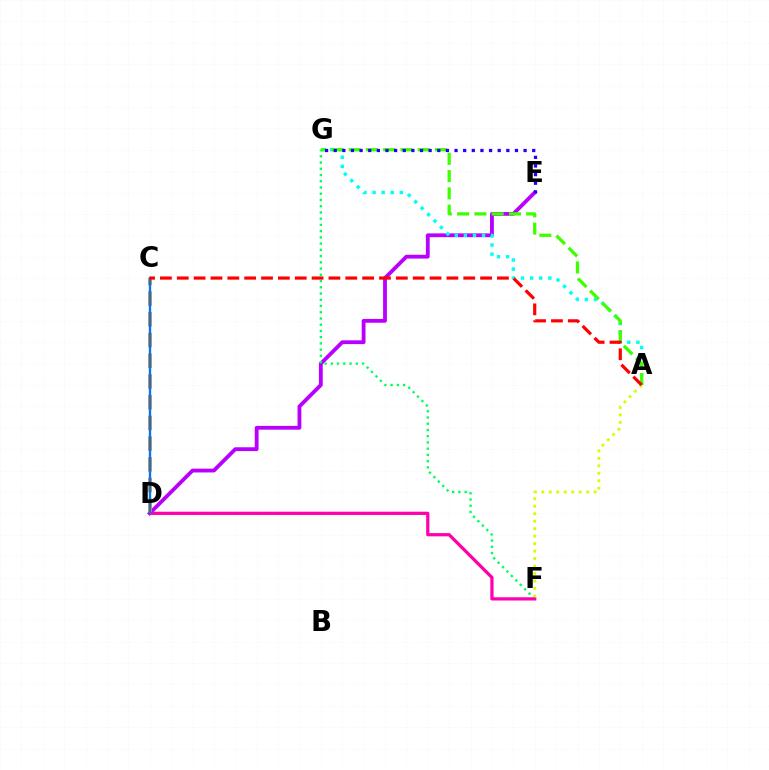{('D', 'E'): [{'color': '#b900ff', 'line_style': 'solid', 'thickness': 2.75}], ('A', 'G'): [{'color': '#00fff6', 'line_style': 'dotted', 'thickness': 2.47}, {'color': '#3dff00', 'line_style': 'dashed', 'thickness': 2.35}], ('F', 'G'): [{'color': '#00ff5c', 'line_style': 'dotted', 'thickness': 1.69}], ('C', 'D'): [{'color': '#ff9400', 'line_style': 'dashed', 'thickness': 2.81}, {'color': '#0074ff', 'line_style': 'solid', 'thickness': 1.7}], ('D', 'F'): [{'color': '#ff00ac', 'line_style': 'solid', 'thickness': 2.33}], ('A', 'F'): [{'color': '#d1ff00', 'line_style': 'dotted', 'thickness': 2.03}], ('E', 'G'): [{'color': '#2500ff', 'line_style': 'dotted', 'thickness': 2.34}], ('A', 'C'): [{'color': '#ff0000', 'line_style': 'dashed', 'thickness': 2.29}]}